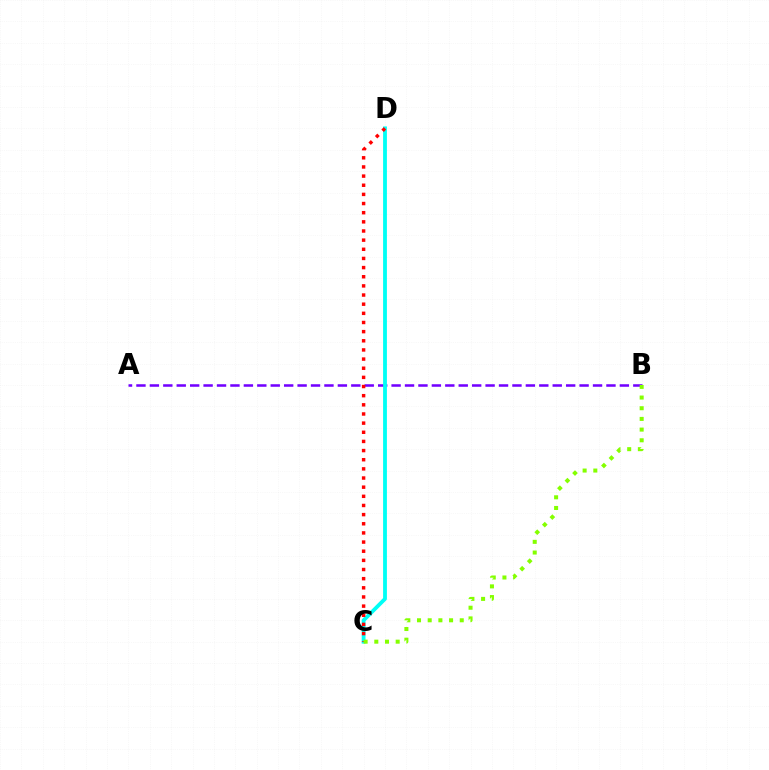{('A', 'B'): [{'color': '#7200ff', 'line_style': 'dashed', 'thickness': 1.82}], ('C', 'D'): [{'color': '#00fff6', 'line_style': 'solid', 'thickness': 2.74}, {'color': '#ff0000', 'line_style': 'dotted', 'thickness': 2.49}], ('B', 'C'): [{'color': '#84ff00', 'line_style': 'dotted', 'thickness': 2.9}]}